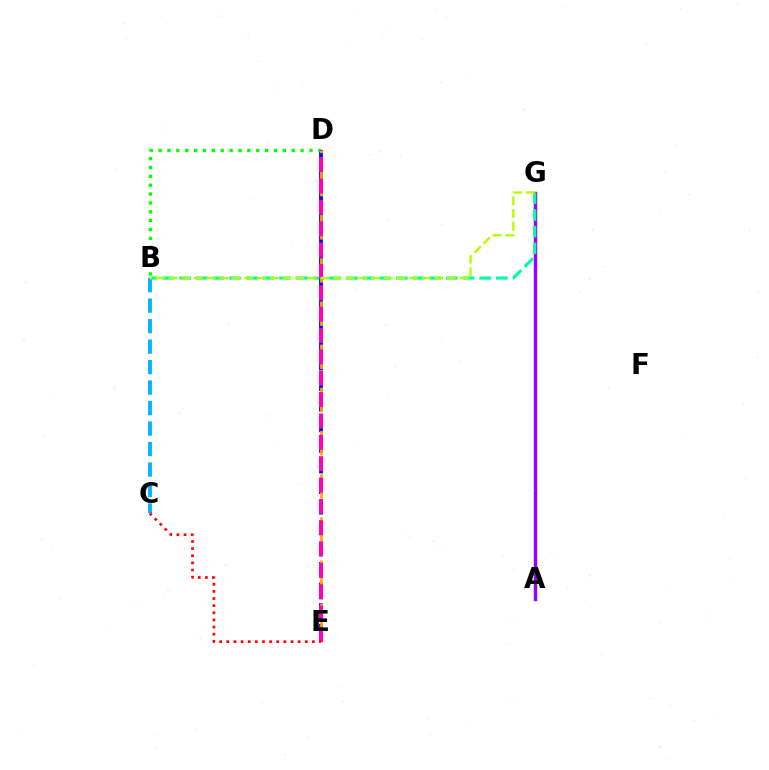{('A', 'G'): [{'color': '#9b00ff', 'line_style': 'solid', 'thickness': 2.47}], ('B', 'G'): [{'color': '#00ff9d', 'line_style': 'dashed', 'thickness': 2.27}, {'color': '#b3ff00', 'line_style': 'dashed', 'thickness': 1.72}], ('D', 'E'): [{'color': '#0010ff', 'line_style': 'dashed', 'thickness': 2.8}, {'color': '#ffa500', 'line_style': 'dashed', 'thickness': 1.96}, {'color': '#ff00bd', 'line_style': 'dashed', 'thickness': 2.9}], ('B', 'C'): [{'color': '#00b5ff', 'line_style': 'dashed', 'thickness': 2.78}], ('B', 'D'): [{'color': '#08ff00', 'line_style': 'dotted', 'thickness': 2.41}], ('C', 'E'): [{'color': '#ff0000', 'line_style': 'dotted', 'thickness': 1.94}]}